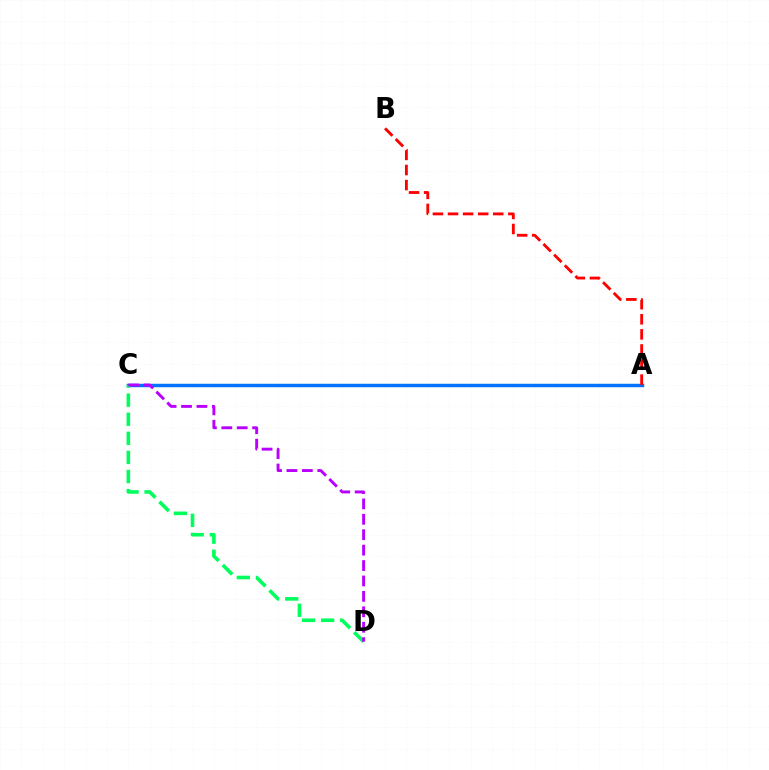{('A', 'C'): [{'color': '#d1ff00', 'line_style': 'dotted', 'thickness': 2.01}, {'color': '#0074ff', 'line_style': 'solid', 'thickness': 2.48}], ('A', 'B'): [{'color': '#ff0000', 'line_style': 'dashed', 'thickness': 2.05}], ('C', 'D'): [{'color': '#00ff5c', 'line_style': 'dashed', 'thickness': 2.59}, {'color': '#b900ff', 'line_style': 'dashed', 'thickness': 2.09}]}